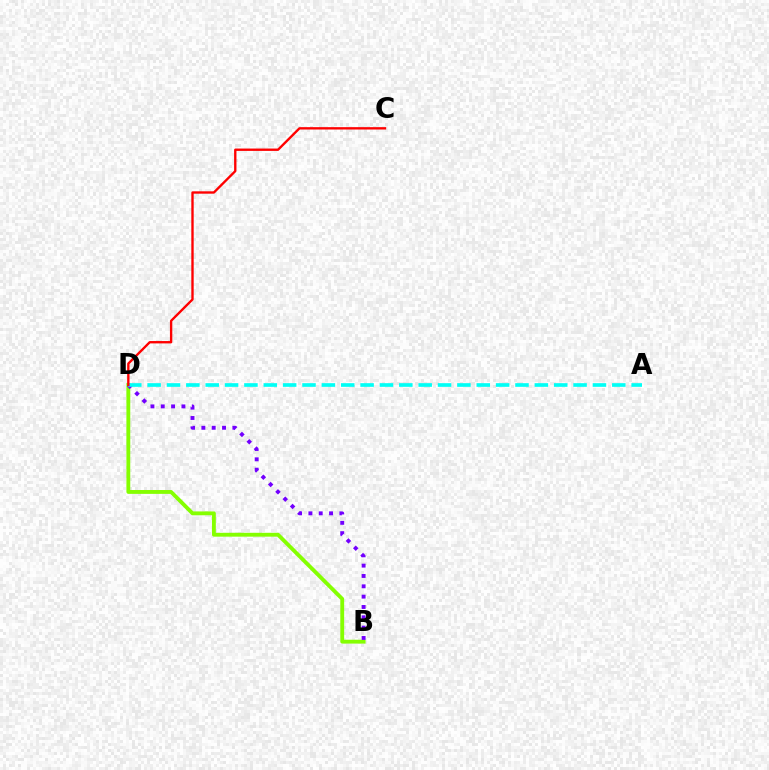{('B', 'D'): [{'color': '#84ff00', 'line_style': 'solid', 'thickness': 2.77}, {'color': '#7200ff', 'line_style': 'dotted', 'thickness': 2.81}], ('A', 'D'): [{'color': '#00fff6', 'line_style': 'dashed', 'thickness': 2.63}], ('C', 'D'): [{'color': '#ff0000', 'line_style': 'solid', 'thickness': 1.7}]}